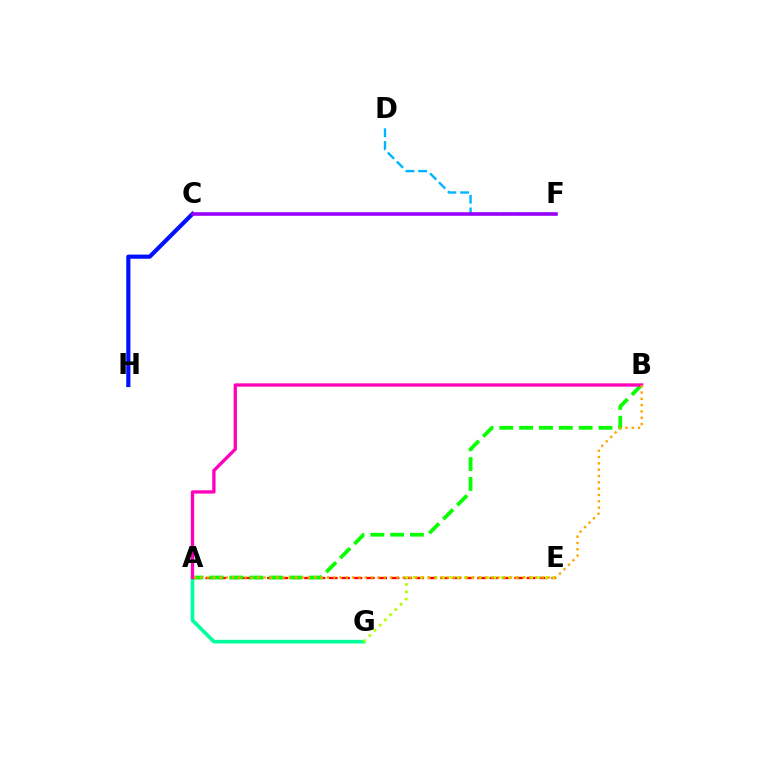{('A', 'E'): [{'color': '#ff0000', 'line_style': 'dashed', 'thickness': 1.68}], ('A', 'G'): [{'color': '#00ff9d', 'line_style': 'solid', 'thickness': 2.64}], ('A', 'B'): [{'color': '#08ff00', 'line_style': 'dashed', 'thickness': 2.69}, {'color': '#ff00bd', 'line_style': 'solid', 'thickness': 2.38}, {'color': '#ffa500', 'line_style': 'dotted', 'thickness': 1.72}], ('E', 'G'): [{'color': '#b3ff00', 'line_style': 'dotted', 'thickness': 2.0}], ('D', 'F'): [{'color': '#00b5ff', 'line_style': 'dashed', 'thickness': 1.72}], ('C', 'H'): [{'color': '#0010ff', 'line_style': 'solid', 'thickness': 3.0}], ('C', 'F'): [{'color': '#9b00ff', 'line_style': 'solid', 'thickness': 2.58}]}